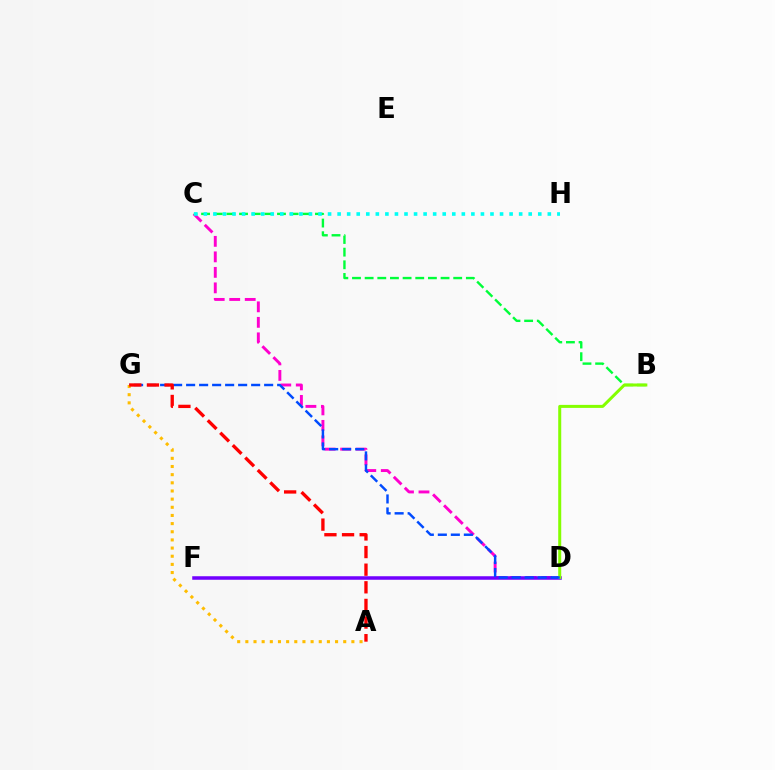{('C', 'D'): [{'color': '#ff00cf', 'line_style': 'dashed', 'thickness': 2.11}], ('D', 'F'): [{'color': '#7200ff', 'line_style': 'solid', 'thickness': 2.54}], ('B', 'C'): [{'color': '#00ff39', 'line_style': 'dashed', 'thickness': 1.72}], ('B', 'D'): [{'color': '#84ff00', 'line_style': 'solid', 'thickness': 2.17}], ('D', 'G'): [{'color': '#004bff', 'line_style': 'dashed', 'thickness': 1.77}], ('A', 'G'): [{'color': '#ffbd00', 'line_style': 'dotted', 'thickness': 2.22}, {'color': '#ff0000', 'line_style': 'dashed', 'thickness': 2.39}], ('C', 'H'): [{'color': '#00fff6', 'line_style': 'dotted', 'thickness': 2.6}]}